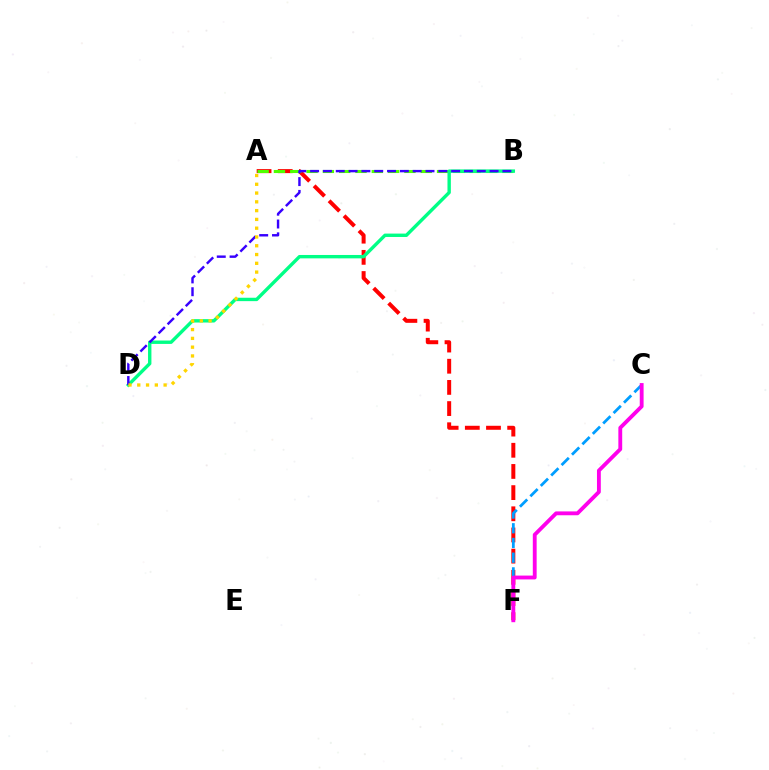{('A', 'F'): [{'color': '#ff0000', 'line_style': 'dashed', 'thickness': 2.88}], ('A', 'B'): [{'color': '#4fff00', 'line_style': 'dashed', 'thickness': 2.22}], ('B', 'D'): [{'color': '#00ff86', 'line_style': 'solid', 'thickness': 2.44}, {'color': '#3700ff', 'line_style': 'dashed', 'thickness': 1.74}], ('C', 'F'): [{'color': '#009eff', 'line_style': 'dashed', 'thickness': 2.0}, {'color': '#ff00ed', 'line_style': 'solid', 'thickness': 2.77}], ('A', 'D'): [{'color': '#ffd500', 'line_style': 'dotted', 'thickness': 2.39}]}